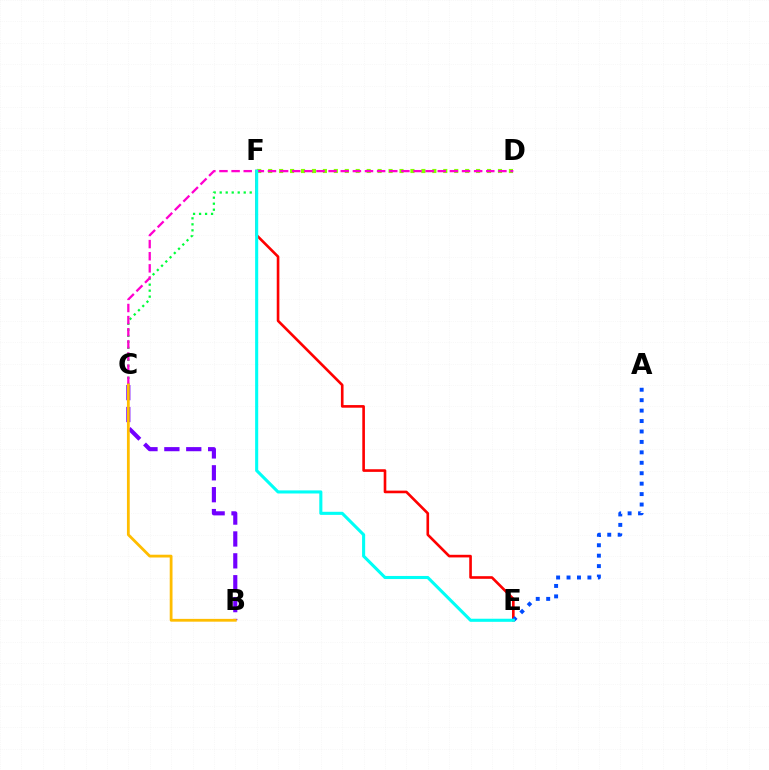{('C', 'F'): [{'color': '#00ff39', 'line_style': 'dotted', 'thickness': 1.63}], ('D', 'F'): [{'color': '#84ff00', 'line_style': 'dotted', 'thickness': 2.97}], ('C', 'D'): [{'color': '#ff00cf', 'line_style': 'dashed', 'thickness': 1.65}], ('B', 'C'): [{'color': '#7200ff', 'line_style': 'dashed', 'thickness': 2.97}, {'color': '#ffbd00', 'line_style': 'solid', 'thickness': 2.01}], ('E', 'F'): [{'color': '#ff0000', 'line_style': 'solid', 'thickness': 1.89}, {'color': '#00fff6', 'line_style': 'solid', 'thickness': 2.22}], ('A', 'E'): [{'color': '#004bff', 'line_style': 'dotted', 'thickness': 2.84}]}